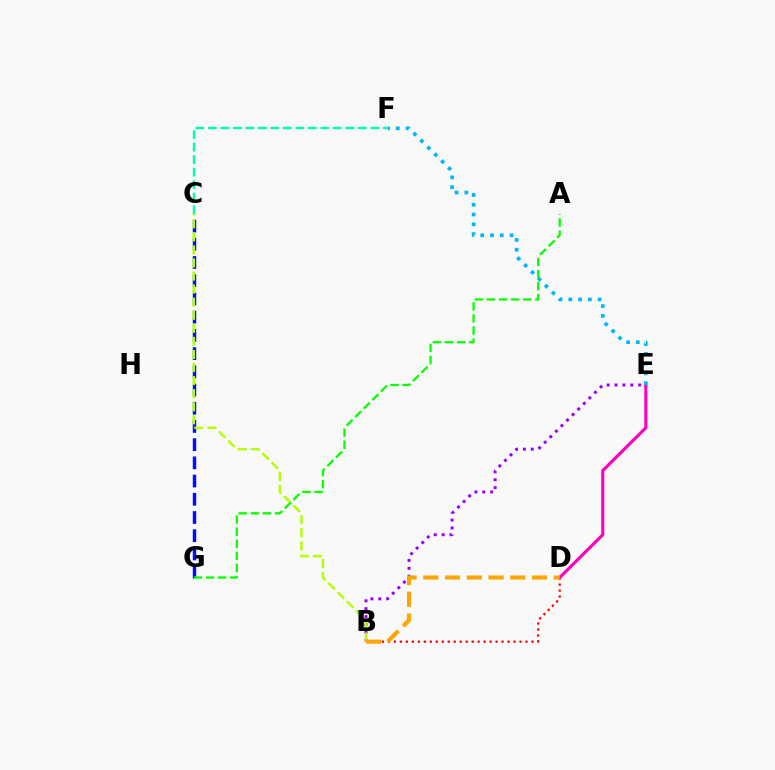{('C', 'G'): [{'color': '#0010ff', 'line_style': 'dashed', 'thickness': 2.47}], ('B', 'D'): [{'color': '#ff0000', 'line_style': 'dotted', 'thickness': 1.62}, {'color': '#ffa500', 'line_style': 'dashed', 'thickness': 2.96}], ('C', 'F'): [{'color': '#00ff9d', 'line_style': 'dashed', 'thickness': 1.7}], ('B', 'E'): [{'color': '#9b00ff', 'line_style': 'dotted', 'thickness': 2.14}], ('D', 'E'): [{'color': '#ff00bd', 'line_style': 'solid', 'thickness': 2.23}], ('E', 'F'): [{'color': '#00b5ff', 'line_style': 'dotted', 'thickness': 2.66}], ('B', 'C'): [{'color': '#b3ff00', 'line_style': 'dashed', 'thickness': 1.78}], ('A', 'G'): [{'color': '#08ff00', 'line_style': 'dashed', 'thickness': 1.64}]}